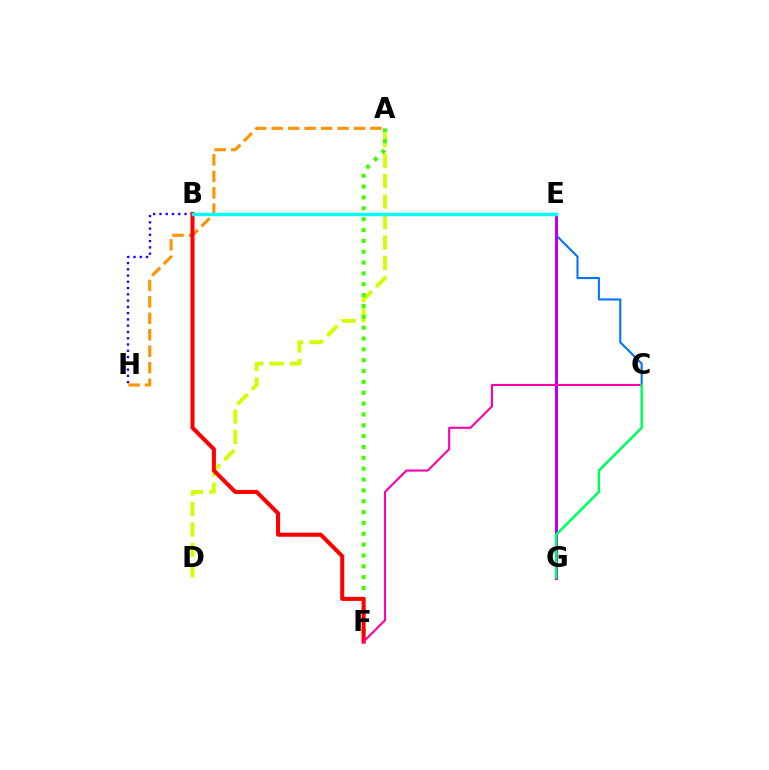{('C', 'E'): [{'color': '#0074ff', 'line_style': 'solid', 'thickness': 1.5}], ('B', 'H'): [{'color': '#2500ff', 'line_style': 'dotted', 'thickness': 1.7}], ('A', 'D'): [{'color': '#d1ff00', 'line_style': 'dashed', 'thickness': 2.78}], ('A', 'F'): [{'color': '#3dff00', 'line_style': 'dotted', 'thickness': 2.95}], ('E', 'G'): [{'color': '#b900ff', 'line_style': 'solid', 'thickness': 2.17}], ('A', 'H'): [{'color': '#ff9400', 'line_style': 'dashed', 'thickness': 2.24}], ('B', 'F'): [{'color': '#ff0000', 'line_style': 'solid', 'thickness': 2.92}], ('C', 'F'): [{'color': '#ff00ac', 'line_style': 'solid', 'thickness': 1.52}], ('B', 'E'): [{'color': '#00fff6', 'line_style': 'solid', 'thickness': 2.45}], ('C', 'G'): [{'color': '#00ff5c', 'line_style': 'solid', 'thickness': 1.84}]}